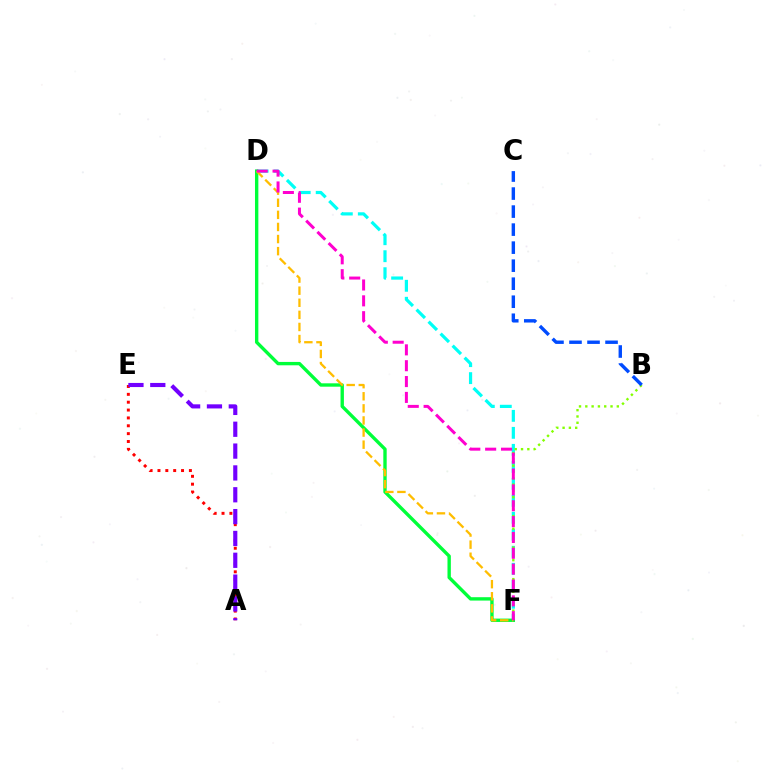{('D', 'F'): [{'color': '#00fff6', 'line_style': 'dashed', 'thickness': 2.31}, {'color': '#00ff39', 'line_style': 'solid', 'thickness': 2.42}, {'color': '#ffbd00', 'line_style': 'dashed', 'thickness': 1.64}, {'color': '#ff00cf', 'line_style': 'dashed', 'thickness': 2.15}], ('A', 'E'): [{'color': '#ff0000', 'line_style': 'dotted', 'thickness': 2.14}, {'color': '#7200ff', 'line_style': 'dashed', 'thickness': 2.97}], ('B', 'F'): [{'color': '#84ff00', 'line_style': 'dotted', 'thickness': 1.71}], ('B', 'C'): [{'color': '#004bff', 'line_style': 'dashed', 'thickness': 2.45}]}